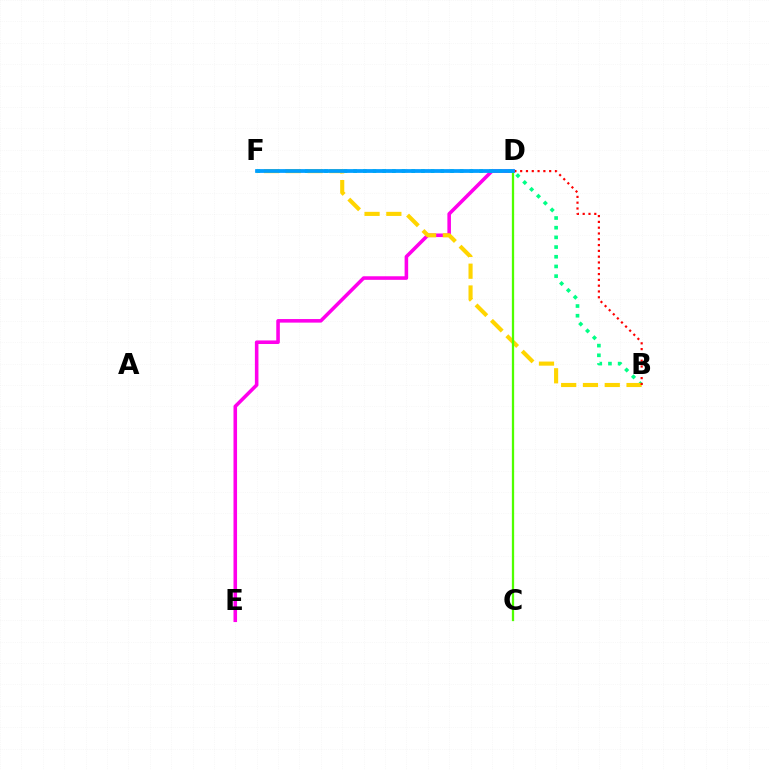{('D', 'E'): [{'color': '#ff00ed', 'line_style': 'solid', 'thickness': 2.57}], ('B', 'F'): [{'color': '#00ff86', 'line_style': 'dotted', 'thickness': 2.63}, {'color': '#ffd500', 'line_style': 'dashed', 'thickness': 2.96}], ('D', 'F'): [{'color': '#3700ff', 'line_style': 'dashed', 'thickness': 1.59}, {'color': '#009eff', 'line_style': 'solid', 'thickness': 2.69}], ('B', 'D'): [{'color': '#ff0000', 'line_style': 'dotted', 'thickness': 1.58}], ('C', 'D'): [{'color': '#4fff00', 'line_style': 'solid', 'thickness': 1.64}]}